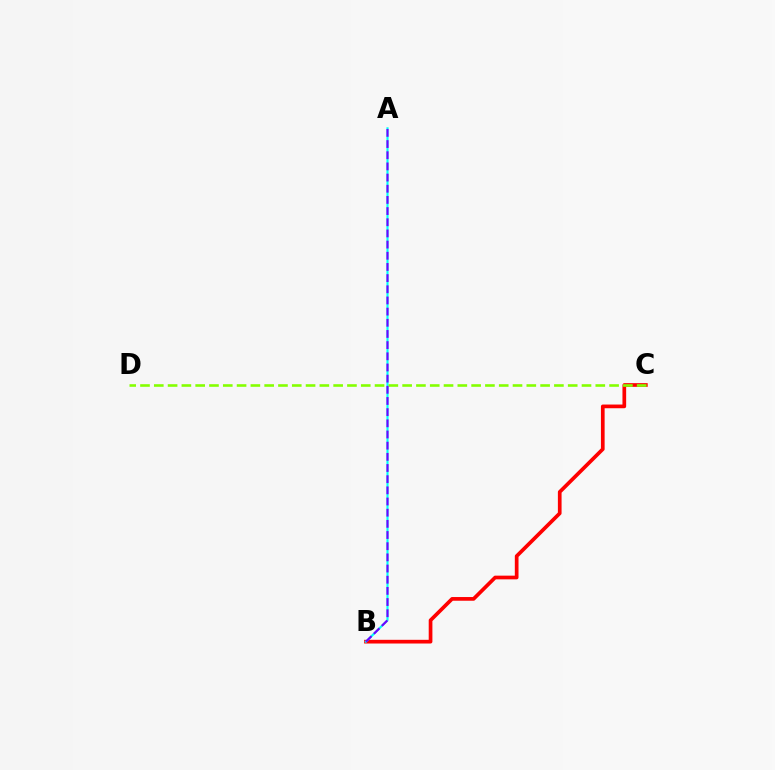{('B', 'C'): [{'color': '#ff0000', 'line_style': 'solid', 'thickness': 2.66}], ('A', 'B'): [{'color': '#00fff6', 'line_style': 'solid', 'thickness': 1.53}, {'color': '#7200ff', 'line_style': 'dashed', 'thickness': 1.52}], ('C', 'D'): [{'color': '#84ff00', 'line_style': 'dashed', 'thickness': 1.87}]}